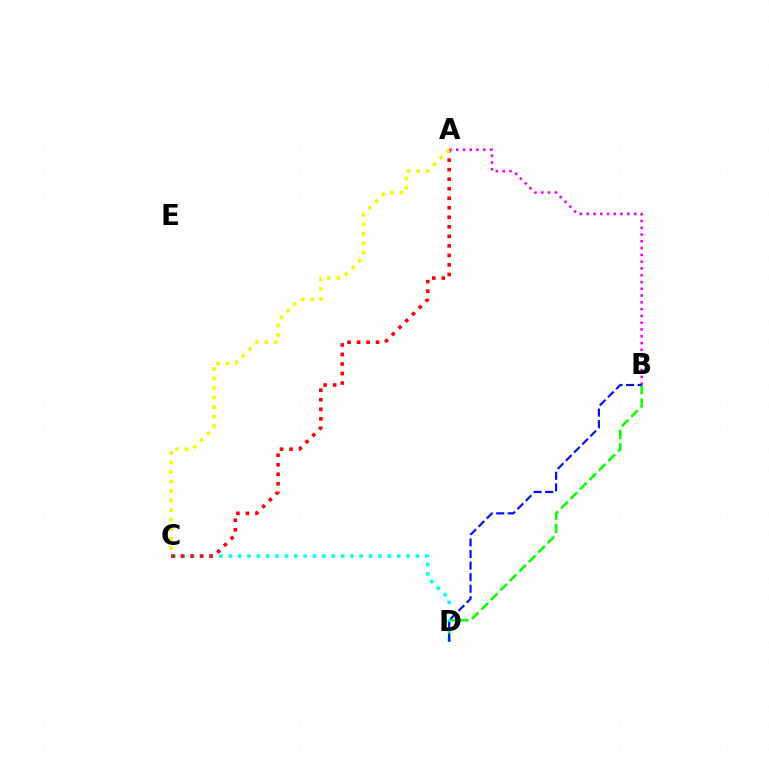{('B', 'D'): [{'color': '#08ff00', 'line_style': 'dashed', 'thickness': 1.82}, {'color': '#0010ff', 'line_style': 'dashed', 'thickness': 1.57}], ('C', 'D'): [{'color': '#00fff6', 'line_style': 'dotted', 'thickness': 2.54}], ('A', 'C'): [{'color': '#ff0000', 'line_style': 'dotted', 'thickness': 2.59}, {'color': '#fcf500', 'line_style': 'dotted', 'thickness': 2.59}], ('A', 'B'): [{'color': '#ee00ff', 'line_style': 'dotted', 'thickness': 1.84}]}